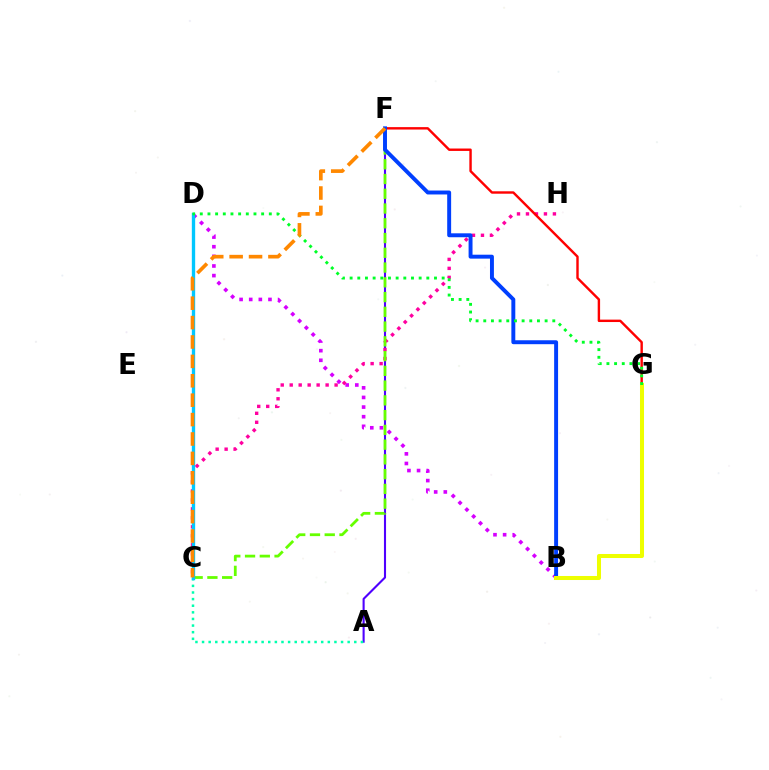{('A', 'F'): [{'color': '#4f00ff', 'line_style': 'solid', 'thickness': 1.51}], ('B', 'D'): [{'color': '#d600ff', 'line_style': 'dotted', 'thickness': 2.62}], ('C', 'H'): [{'color': '#ff00a0', 'line_style': 'dotted', 'thickness': 2.44}], ('C', 'F'): [{'color': '#66ff00', 'line_style': 'dashed', 'thickness': 2.0}, {'color': '#ff8800', 'line_style': 'dashed', 'thickness': 2.64}], ('F', 'G'): [{'color': '#ff0000', 'line_style': 'solid', 'thickness': 1.74}], ('A', 'C'): [{'color': '#00ffaf', 'line_style': 'dotted', 'thickness': 1.8}], ('C', 'D'): [{'color': '#00c7ff', 'line_style': 'solid', 'thickness': 2.41}], ('B', 'F'): [{'color': '#003fff', 'line_style': 'solid', 'thickness': 2.83}], ('B', 'G'): [{'color': '#eeff00', 'line_style': 'solid', 'thickness': 2.9}], ('D', 'G'): [{'color': '#00ff27', 'line_style': 'dotted', 'thickness': 2.08}]}